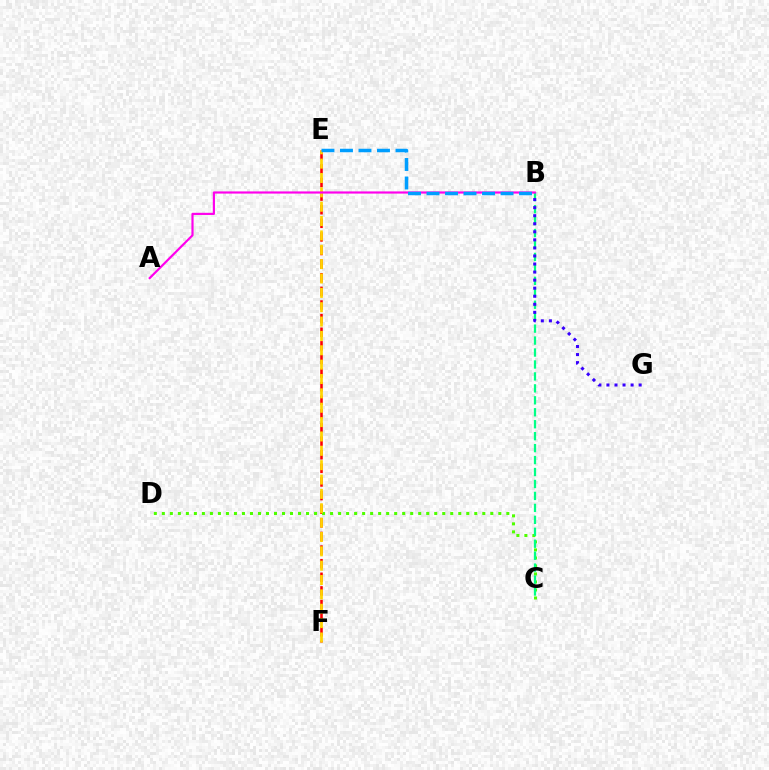{('E', 'F'): [{'color': '#ff0000', 'line_style': 'dashed', 'thickness': 1.85}, {'color': '#ffd500', 'line_style': 'dashed', 'thickness': 1.95}], ('C', 'D'): [{'color': '#4fff00', 'line_style': 'dotted', 'thickness': 2.18}], ('B', 'C'): [{'color': '#00ff86', 'line_style': 'dashed', 'thickness': 1.62}], ('B', 'G'): [{'color': '#3700ff', 'line_style': 'dotted', 'thickness': 2.19}], ('A', 'B'): [{'color': '#ff00ed', 'line_style': 'solid', 'thickness': 1.56}], ('B', 'E'): [{'color': '#009eff', 'line_style': 'dashed', 'thickness': 2.51}]}